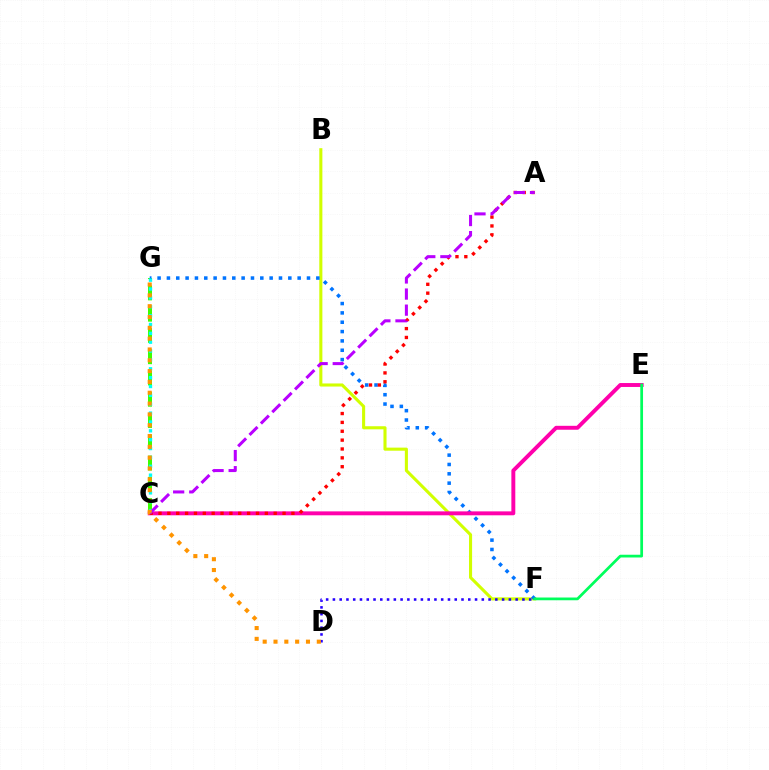{('B', 'F'): [{'color': '#d1ff00', 'line_style': 'solid', 'thickness': 2.22}], ('C', 'G'): [{'color': '#3dff00', 'line_style': 'dashed', 'thickness': 2.89}, {'color': '#00fff6', 'line_style': 'dotted', 'thickness': 2.41}], ('F', 'G'): [{'color': '#0074ff', 'line_style': 'dotted', 'thickness': 2.54}], ('D', 'F'): [{'color': '#2500ff', 'line_style': 'dotted', 'thickness': 1.84}], ('C', 'E'): [{'color': '#ff00ac', 'line_style': 'solid', 'thickness': 2.83}], ('A', 'C'): [{'color': '#ff0000', 'line_style': 'dotted', 'thickness': 2.41}, {'color': '#b900ff', 'line_style': 'dashed', 'thickness': 2.19}], ('E', 'F'): [{'color': '#00ff5c', 'line_style': 'solid', 'thickness': 1.97}], ('D', 'G'): [{'color': '#ff9400', 'line_style': 'dotted', 'thickness': 2.94}]}